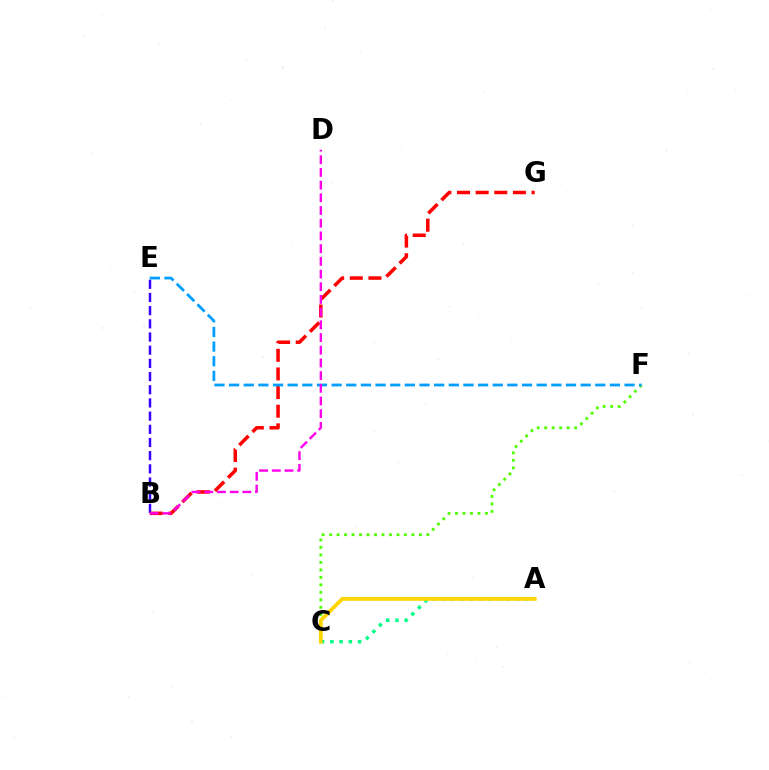{('B', 'E'): [{'color': '#3700ff', 'line_style': 'dashed', 'thickness': 1.79}], ('A', 'C'): [{'color': '#00ff86', 'line_style': 'dotted', 'thickness': 2.51}, {'color': '#ffd500', 'line_style': 'solid', 'thickness': 2.74}], ('B', 'G'): [{'color': '#ff0000', 'line_style': 'dashed', 'thickness': 2.53}], ('C', 'F'): [{'color': '#4fff00', 'line_style': 'dotted', 'thickness': 2.03}], ('E', 'F'): [{'color': '#009eff', 'line_style': 'dashed', 'thickness': 1.99}], ('B', 'D'): [{'color': '#ff00ed', 'line_style': 'dashed', 'thickness': 1.73}]}